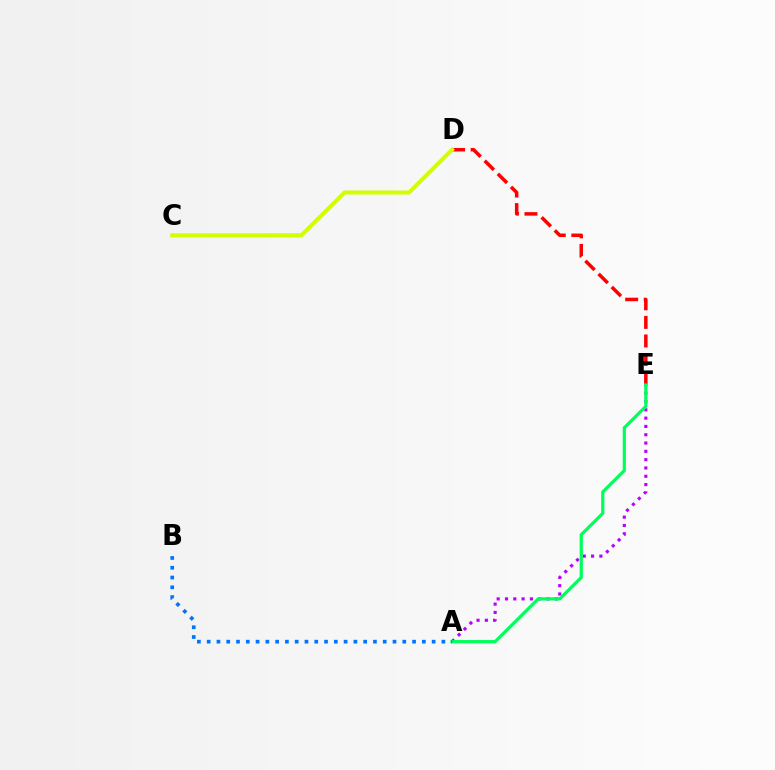{('A', 'E'): [{'color': '#b900ff', 'line_style': 'dotted', 'thickness': 2.26}, {'color': '#00ff5c', 'line_style': 'solid', 'thickness': 2.32}], ('D', 'E'): [{'color': '#ff0000', 'line_style': 'dashed', 'thickness': 2.52}], ('C', 'D'): [{'color': '#d1ff00', 'line_style': 'solid', 'thickness': 2.9}], ('A', 'B'): [{'color': '#0074ff', 'line_style': 'dotted', 'thickness': 2.66}]}